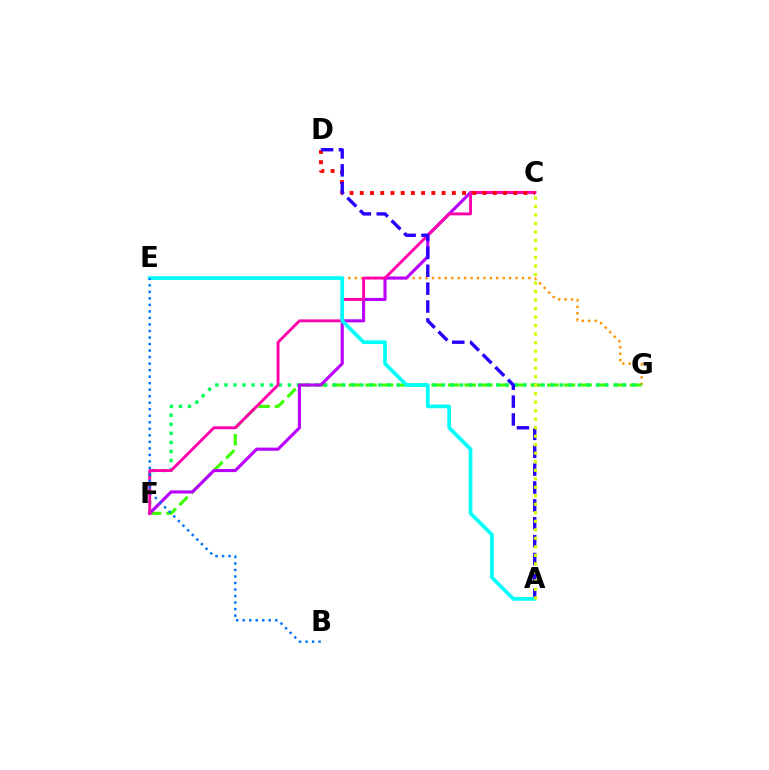{('F', 'G'): [{'color': '#3dff00', 'line_style': 'dashed', 'thickness': 2.25}, {'color': '#00ff5c', 'line_style': 'dotted', 'thickness': 2.46}], ('E', 'G'): [{'color': '#ff9400', 'line_style': 'dotted', 'thickness': 1.75}], ('C', 'F'): [{'color': '#b900ff', 'line_style': 'solid', 'thickness': 2.24}, {'color': '#ff00ac', 'line_style': 'solid', 'thickness': 2.08}], ('C', 'D'): [{'color': '#ff0000', 'line_style': 'dotted', 'thickness': 2.78}], ('A', 'D'): [{'color': '#2500ff', 'line_style': 'dashed', 'thickness': 2.43}], ('A', 'E'): [{'color': '#00fff6', 'line_style': 'solid', 'thickness': 2.66}], ('B', 'E'): [{'color': '#0074ff', 'line_style': 'dotted', 'thickness': 1.77}], ('A', 'C'): [{'color': '#d1ff00', 'line_style': 'dotted', 'thickness': 2.31}]}